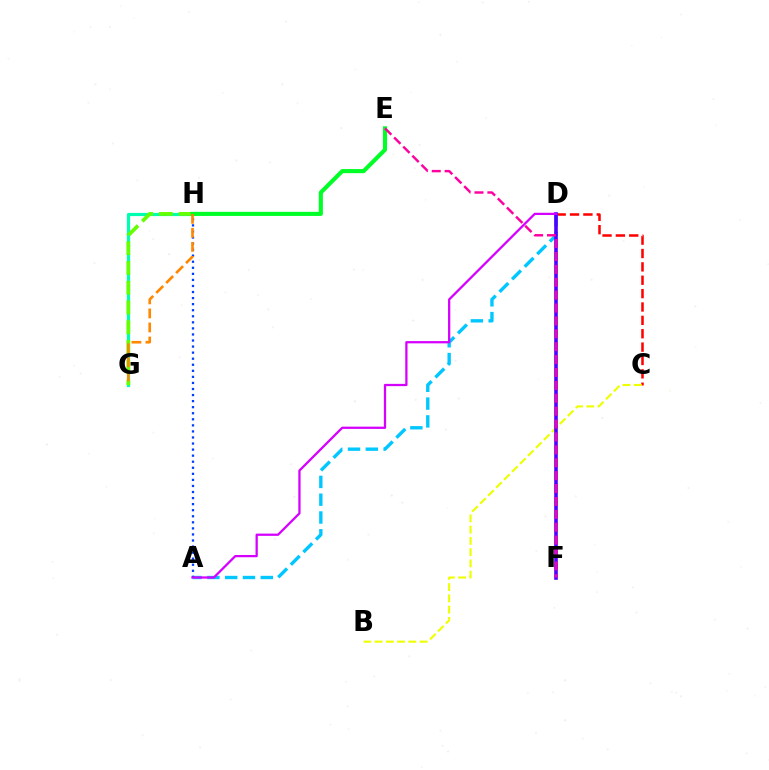{('C', 'D'): [{'color': '#ff0000', 'line_style': 'dashed', 'thickness': 1.82}], ('A', 'D'): [{'color': '#00c7ff', 'line_style': 'dashed', 'thickness': 2.42}, {'color': '#d600ff', 'line_style': 'solid', 'thickness': 1.63}], ('G', 'H'): [{'color': '#00ffaf', 'line_style': 'solid', 'thickness': 2.3}, {'color': '#66ff00', 'line_style': 'dashed', 'thickness': 2.68}, {'color': '#ff8800', 'line_style': 'dashed', 'thickness': 1.91}], ('A', 'H'): [{'color': '#003fff', 'line_style': 'dotted', 'thickness': 1.65}], ('B', 'C'): [{'color': '#eeff00', 'line_style': 'dashed', 'thickness': 1.53}], ('D', 'F'): [{'color': '#4f00ff', 'line_style': 'solid', 'thickness': 2.6}], ('E', 'H'): [{'color': '#00ff27', 'line_style': 'solid', 'thickness': 2.95}], ('E', 'F'): [{'color': '#ff00a0', 'line_style': 'dashed', 'thickness': 1.75}]}